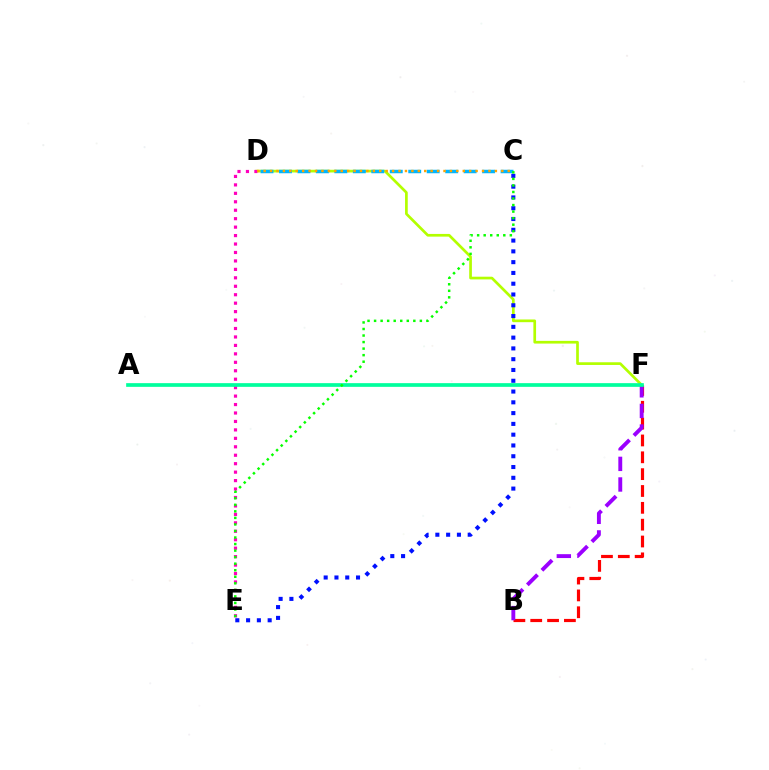{('B', 'F'): [{'color': '#ff0000', 'line_style': 'dashed', 'thickness': 2.29}, {'color': '#9b00ff', 'line_style': 'dashed', 'thickness': 2.8}], ('D', 'F'): [{'color': '#b3ff00', 'line_style': 'solid', 'thickness': 1.94}], ('C', 'E'): [{'color': '#0010ff', 'line_style': 'dotted', 'thickness': 2.93}, {'color': '#08ff00', 'line_style': 'dotted', 'thickness': 1.78}], ('C', 'D'): [{'color': '#00b5ff', 'line_style': 'dashed', 'thickness': 2.51}, {'color': '#ffa500', 'line_style': 'dotted', 'thickness': 1.75}], ('D', 'E'): [{'color': '#ff00bd', 'line_style': 'dotted', 'thickness': 2.3}], ('A', 'F'): [{'color': '#00ff9d', 'line_style': 'solid', 'thickness': 2.66}]}